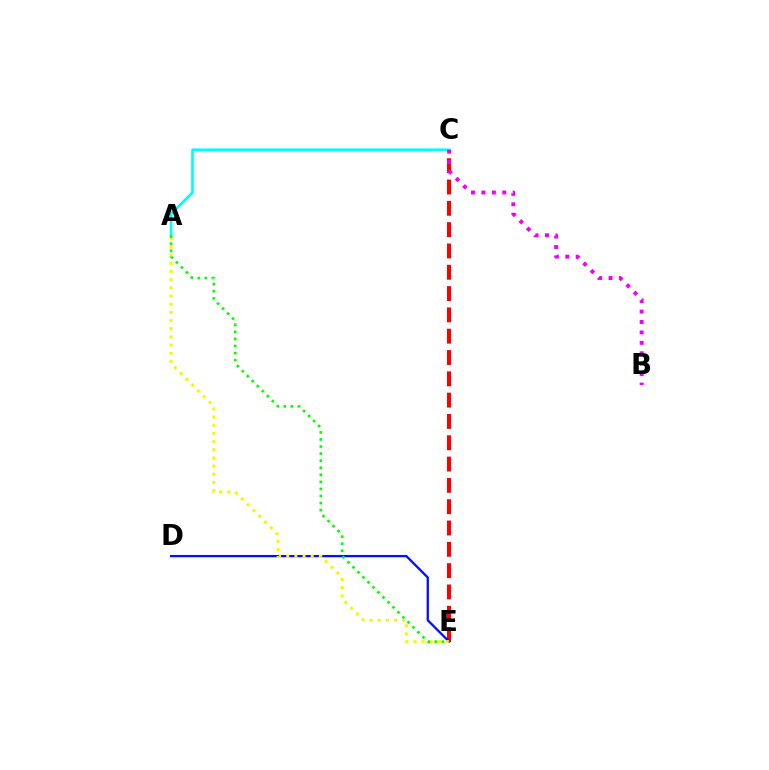{('C', 'E'): [{'color': '#ff0000', 'line_style': 'dashed', 'thickness': 2.9}], ('A', 'C'): [{'color': '#00fff6', 'line_style': 'solid', 'thickness': 1.89}], ('D', 'E'): [{'color': '#0010ff', 'line_style': 'solid', 'thickness': 1.66}], ('A', 'E'): [{'color': '#fcf500', 'line_style': 'dotted', 'thickness': 2.22}, {'color': '#08ff00', 'line_style': 'dotted', 'thickness': 1.92}], ('B', 'C'): [{'color': '#ee00ff', 'line_style': 'dotted', 'thickness': 2.83}]}